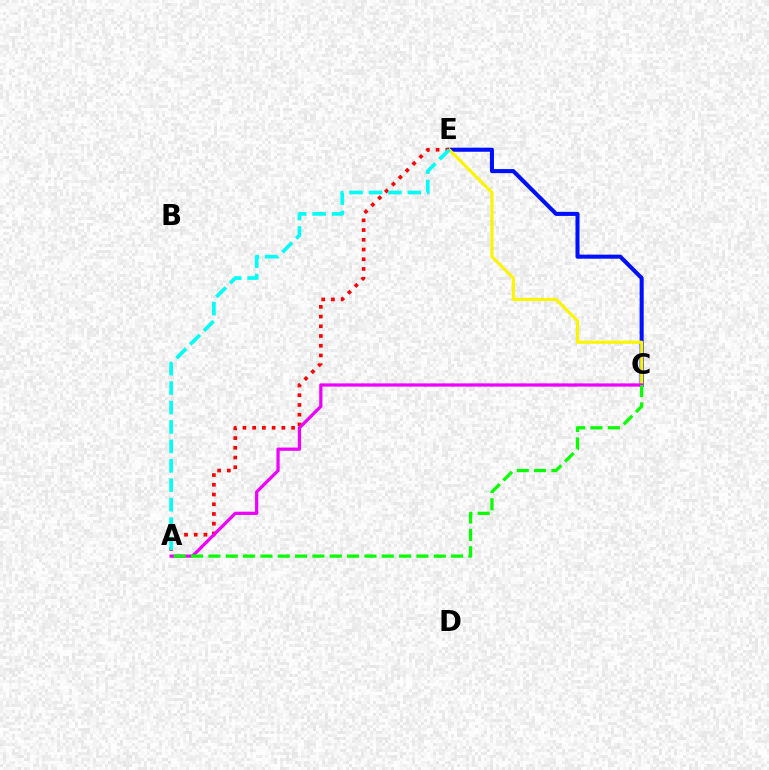{('C', 'E'): [{'color': '#0010ff', 'line_style': 'solid', 'thickness': 2.92}, {'color': '#fcf500', 'line_style': 'solid', 'thickness': 2.25}], ('A', 'E'): [{'color': '#ff0000', 'line_style': 'dotted', 'thickness': 2.64}, {'color': '#00fff6', 'line_style': 'dashed', 'thickness': 2.64}], ('A', 'C'): [{'color': '#ee00ff', 'line_style': 'solid', 'thickness': 2.33}, {'color': '#08ff00', 'line_style': 'dashed', 'thickness': 2.35}]}